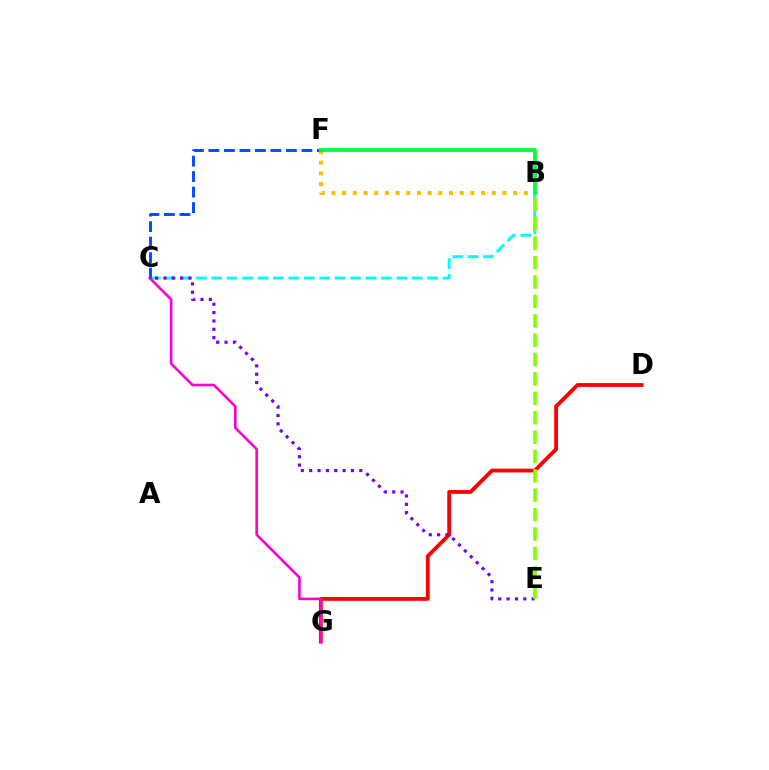{('B', 'F'): [{'color': '#ffbd00', 'line_style': 'dotted', 'thickness': 2.9}, {'color': '#00ff39', 'line_style': 'solid', 'thickness': 2.72}], ('B', 'C'): [{'color': '#00fff6', 'line_style': 'dashed', 'thickness': 2.1}], ('D', 'G'): [{'color': '#ff0000', 'line_style': 'solid', 'thickness': 2.74}], ('C', 'G'): [{'color': '#ff00cf', 'line_style': 'solid', 'thickness': 1.87}], ('C', 'F'): [{'color': '#004bff', 'line_style': 'dashed', 'thickness': 2.11}], ('C', 'E'): [{'color': '#7200ff', 'line_style': 'dotted', 'thickness': 2.27}], ('B', 'E'): [{'color': '#84ff00', 'line_style': 'dashed', 'thickness': 2.63}]}